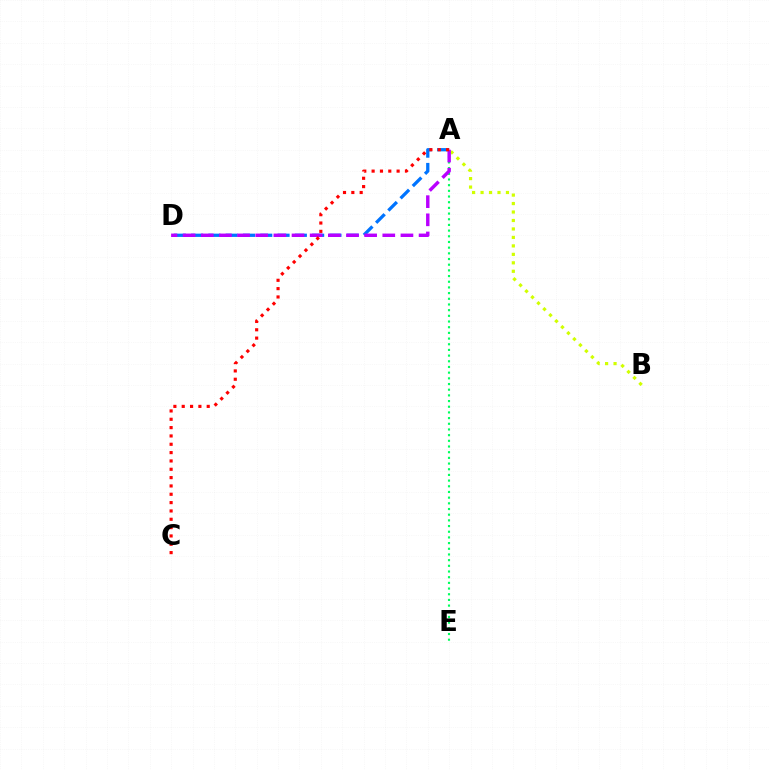{('A', 'B'): [{'color': '#d1ff00', 'line_style': 'dotted', 'thickness': 2.3}], ('A', 'D'): [{'color': '#0074ff', 'line_style': 'dashed', 'thickness': 2.35}, {'color': '#b900ff', 'line_style': 'dashed', 'thickness': 2.47}], ('A', 'E'): [{'color': '#00ff5c', 'line_style': 'dotted', 'thickness': 1.54}], ('A', 'C'): [{'color': '#ff0000', 'line_style': 'dotted', 'thickness': 2.26}]}